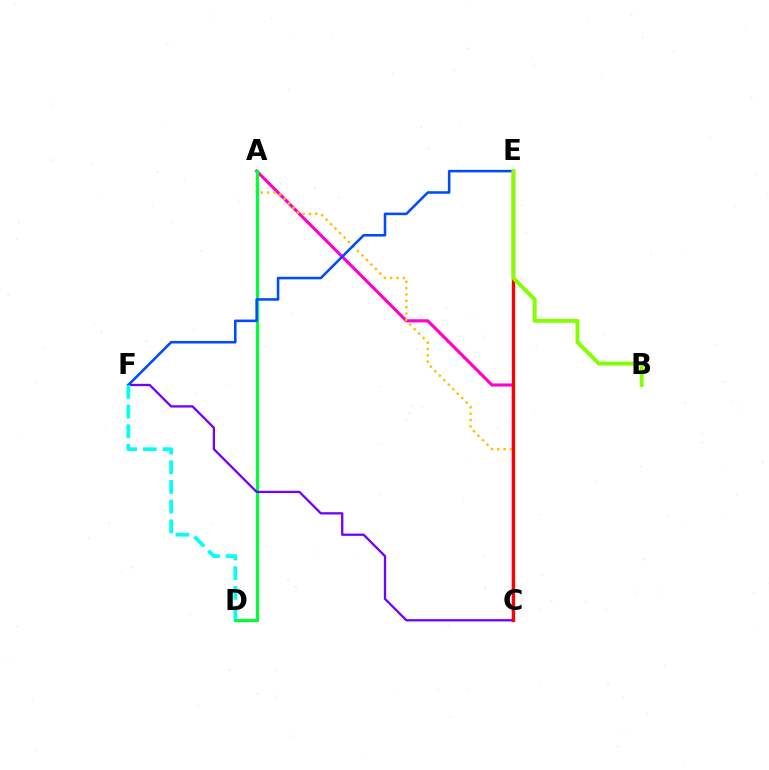{('A', 'C'): [{'color': '#ff00cf', 'line_style': 'solid', 'thickness': 2.25}, {'color': '#ffbd00', 'line_style': 'dotted', 'thickness': 1.72}], ('A', 'D'): [{'color': '#00ff39', 'line_style': 'solid', 'thickness': 2.3}], ('C', 'F'): [{'color': '#7200ff', 'line_style': 'solid', 'thickness': 1.66}], ('C', 'E'): [{'color': '#ff0000', 'line_style': 'solid', 'thickness': 2.37}], ('E', 'F'): [{'color': '#004bff', 'line_style': 'solid', 'thickness': 1.84}], ('B', 'E'): [{'color': '#84ff00', 'line_style': 'solid', 'thickness': 2.81}], ('D', 'F'): [{'color': '#00fff6', 'line_style': 'dashed', 'thickness': 2.68}]}